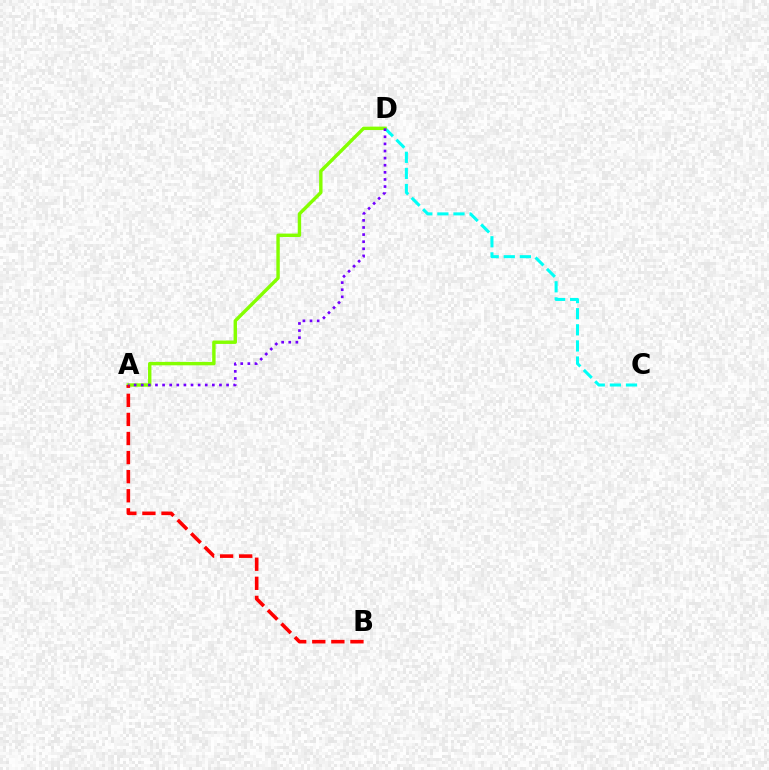{('C', 'D'): [{'color': '#00fff6', 'line_style': 'dashed', 'thickness': 2.19}], ('A', 'D'): [{'color': '#84ff00', 'line_style': 'solid', 'thickness': 2.45}, {'color': '#7200ff', 'line_style': 'dotted', 'thickness': 1.93}], ('A', 'B'): [{'color': '#ff0000', 'line_style': 'dashed', 'thickness': 2.59}]}